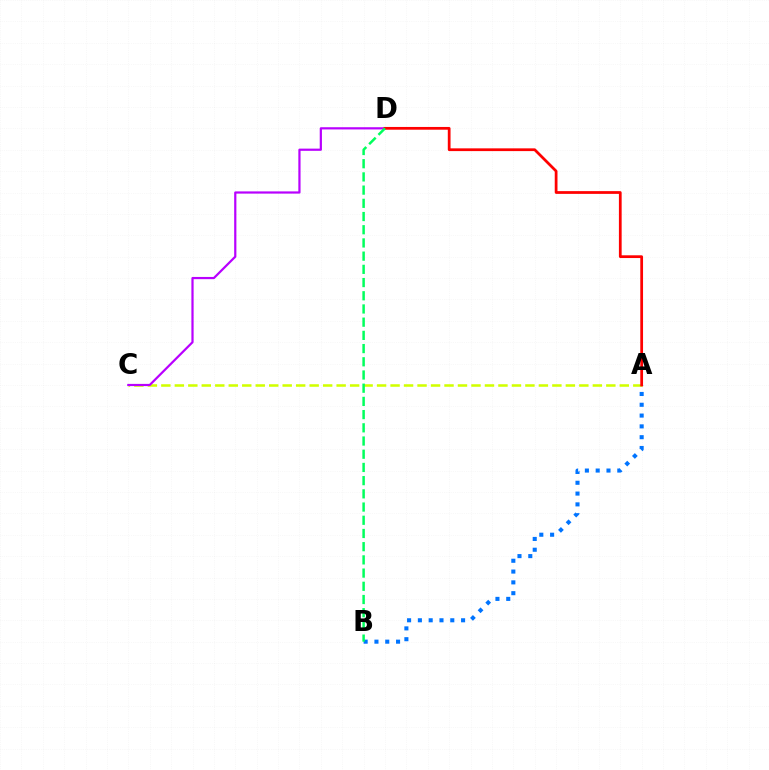{('A', 'C'): [{'color': '#d1ff00', 'line_style': 'dashed', 'thickness': 1.83}], ('A', 'B'): [{'color': '#0074ff', 'line_style': 'dotted', 'thickness': 2.94}], ('C', 'D'): [{'color': '#b900ff', 'line_style': 'solid', 'thickness': 1.59}], ('A', 'D'): [{'color': '#ff0000', 'line_style': 'solid', 'thickness': 1.98}], ('B', 'D'): [{'color': '#00ff5c', 'line_style': 'dashed', 'thickness': 1.79}]}